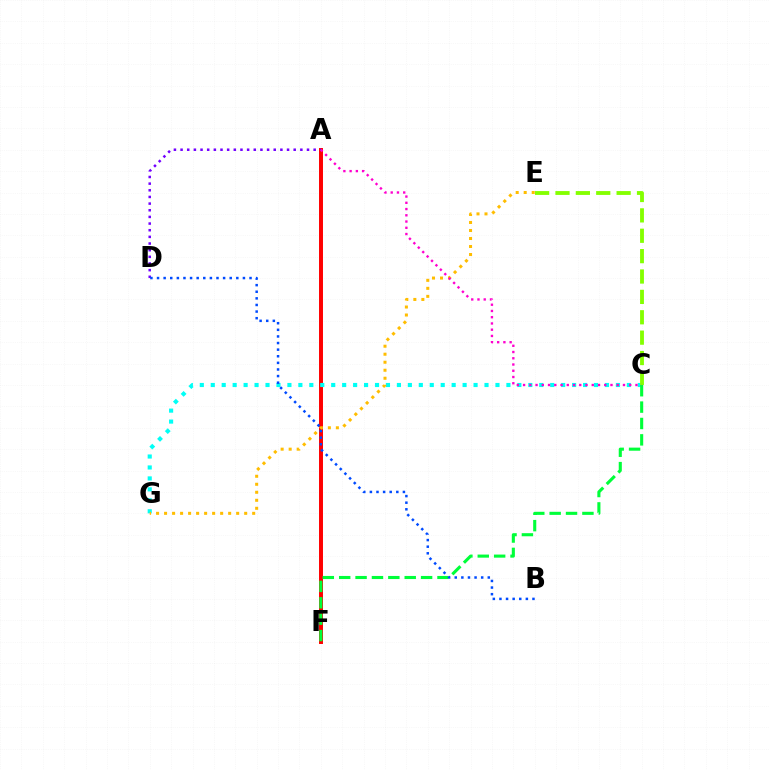{('A', 'F'): [{'color': '#ff0000', 'line_style': 'solid', 'thickness': 2.85}], ('A', 'D'): [{'color': '#7200ff', 'line_style': 'dotted', 'thickness': 1.81}], ('C', 'G'): [{'color': '#00fff6', 'line_style': 'dotted', 'thickness': 2.98}], ('C', 'F'): [{'color': '#00ff39', 'line_style': 'dashed', 'thickness': 2.23}], ('B', 'D'): [{'color': '#004bff', 'line_style': 'dotted', 'thickness': 1.8}], ('C', 'E'): [{'color': '#84ff00', 'line_style': 'dashed', 'thickness': 2.77}], ('E', 'G'): [{'color': '#ffbd00', 'line_style': 'dotted', 'thickness': 2.18}], ('A', 'C'): [{'color': '#ff00cf', 'line_style': 'dotted', 'thickness': 1.7}]}